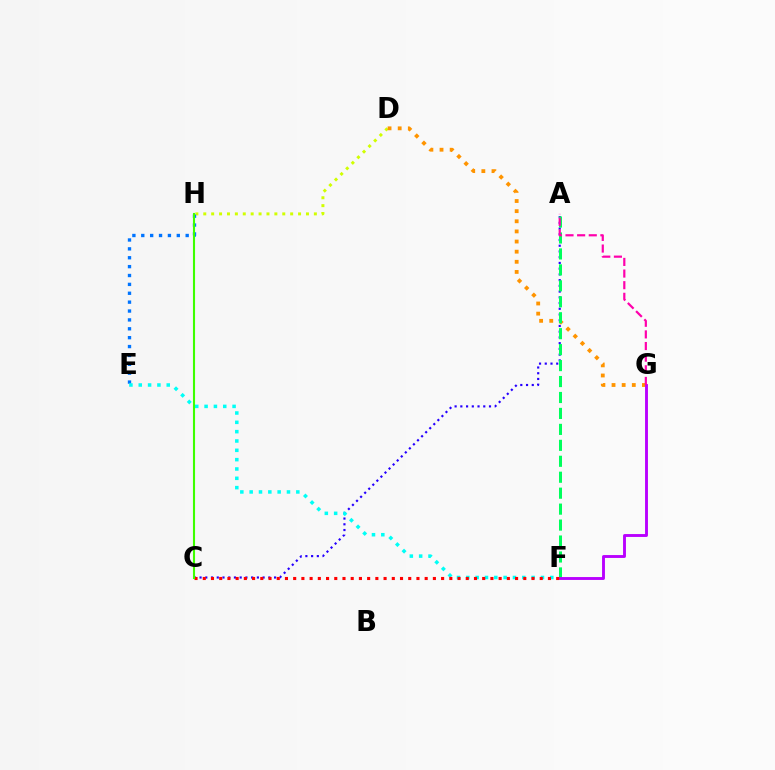{('A', 'C'): [{'color': '#2500ff', 'line_style': 'dotted', 'thickness': 1.56}], ('D', 'H'): [{'color': '#d1ff00', 'line_style': 'dotted', 'thickness': 2.15}], ('E', 'H'): [{'color': '#0074ff', 'line_style': 'dotted', 'thickness': 2.41}], ('D', 'G'): [{'color': '#ff9400', 'line_style': 'dotted', 'thickness': 2.75}], ('E', 'F'): [{'color': '#00fff6', 'line_style': 'dotted', 'thickness': 2.54}], ('A', 'F'): [{'color': '#00ff5c', 'line_style': 'dashed', 'thickness': 2.17}], ('F', 'G'): [{'color': '#b900ff', 'line_style': 'solid', 'thickness': 2.07}], ('C', 'F'): [{'color': '#ff0000', 'line_style': 'dotted', 'thickness': 2.23}], ('A', 'G'): [{'color': '#ff00ac', 'line_style': 'dashed', 'thickness': 1.58}], ('C', 'H'): [{'color': '#3dff00', 'line_style': 'solid', 'thickness': 1.51}]}